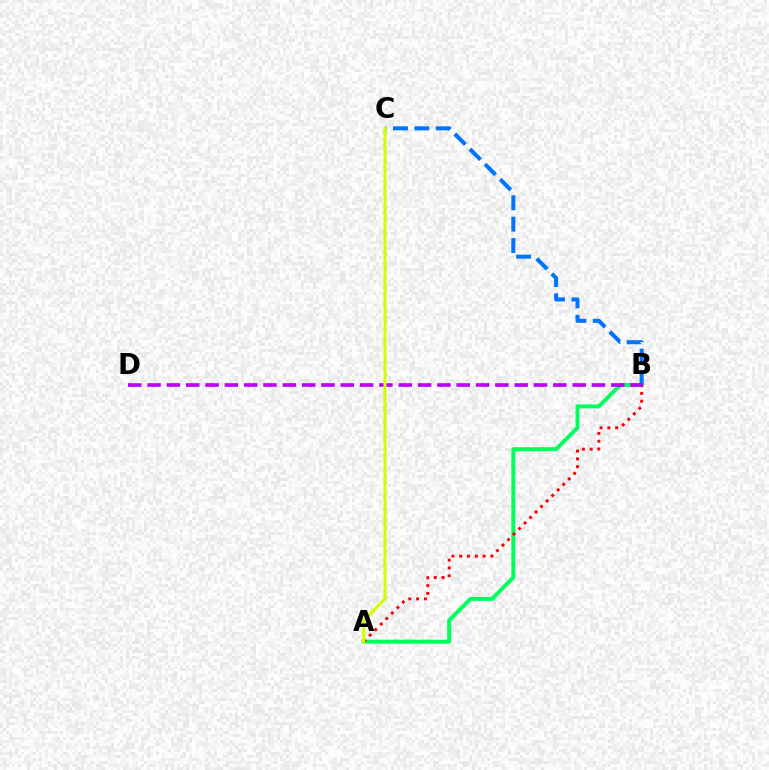{('A', 'B'): [{'color': '#00ff5c', 'line_style': 'solid', 'thickness': 2.86}, {'color': '#ff0000', 'line_style': 'dotted', 'thickness': 2.12}], ('B', 'C'): [{'color': '#0074ff', 'line_style': 'dashed', 'thickness': 2.91}], ('B', 'D'): [{'color': '#b900ff', 'line_style': 'dashed', 'thickness': 2.62}], ('A', 'C'): [{'color': '#d1ff00', 'line_style': 'solid', 'thickness': 2.23}]}